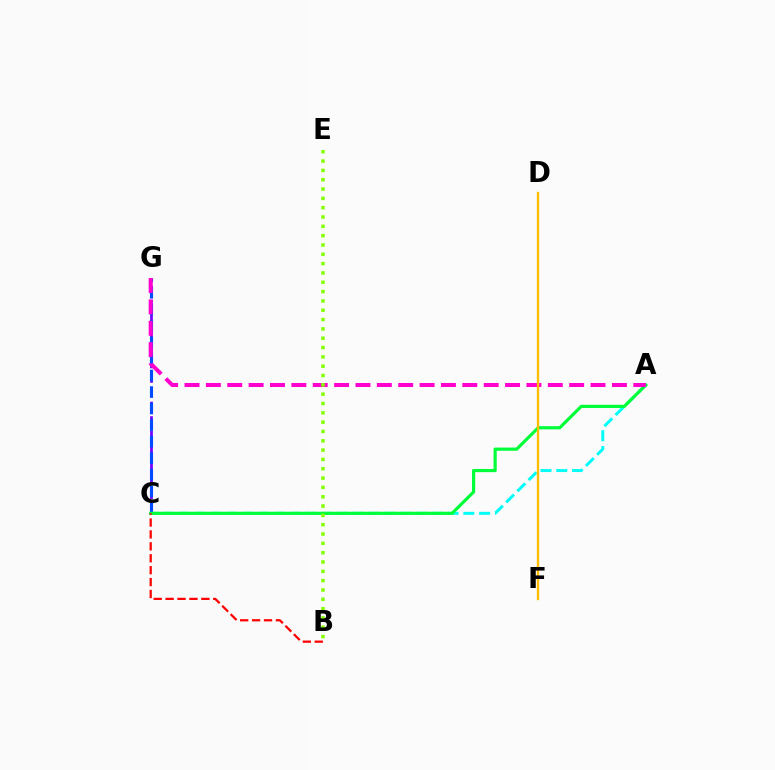{('A', 'C'): [{'color': '#00fff6', 'line_style': 'dashed', 'thickness': 2.15}, {'color': '#00ff39', 'line_style': 'solid', 'thickness': 2.29}], ('C', 'G'): [{'color': '#7200ff', 'line_style': 'dashed', 'thickness': 1.97}, {'color': '#004bff', 'line_style': 'dashed', 'thickness': 2.25}], ('A', 'G'): [{'color': '#ff00cf', 'line_style': 'dashed', 'thickness': 2.9}], ('B', 'E'): [{'color': '#84ff00', 'line_style': 'dotted', 'thickness': 2.53}], ('D', 'F'): [{'color': '#ffbd00', 'line_style': 'solid', 'thickness': 1.67}], ('B', 'C'): [{'color': '#ff0000', 'line_style': 'dashed', 'thickness': 1.62}]}